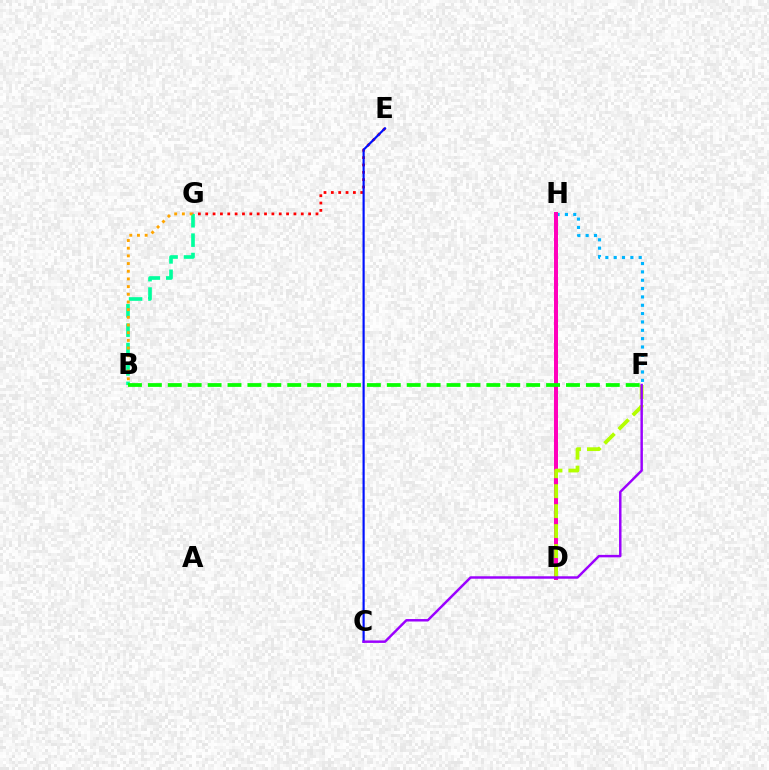{('F', 'H'): [{'color': '#00b5ff', 'line_style': 'dotted', 'thickness': 2.27}], ('E', 'G'): [{'color': '#ff0000', 'line_style': 'dotted', 'thickness': 2.0}], ('D', 'H'): [{'color': '#ff00bd', 'line_style': 'solid', 'thickness': 2.88}], ('B', 'G'): [{'color': '#00ff9d', 'line_style': 'dashed', 'thickness': 2.63}, {'color': '#ffa500', 'line_style': 'dotted', 'thickness': 2.09}], ('C', 'E'): [{'color': '#0010ff', 'line_style': 'solid', 'thickness': 1.56}], ('D', 'F'): [{'color': '#b3ff00', 'line_style': 'dashed', 'thickness': 2.71}], ('B', 'F'): [{'color': '#08ff00', 'line_style': 'dashed', 'thickness': 2.7}], ('C', 'F'): [{'color': '#9b00ff', 'line_style': 'solid', 'thickness': 1.77}]}